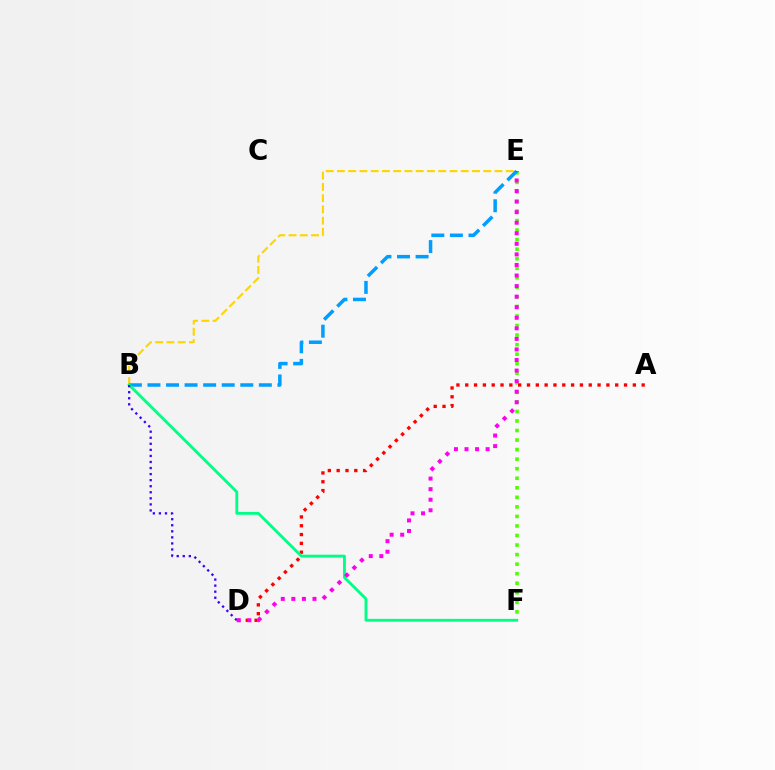{('B', 'E'): [{'color': '#ffd500', 'line_style': 'dashed', 'thickness': 1.53}, {'color': '#009eff', 'line_style': 'dashed', 'thickness': 2.52}], ('E', 'F'): [{'color': '#4fff00', 'line_style': 'dotted', 'thickness': 2.59}], ('A', 'D'): [{'color': '#ff0000', 'line_style': 'dotted', 'thickness': 2.4}], ('B', 'F'): [{'color': '#00ff86', 'line_style': 'solid', 'thickness': 2.05}], ('B', 'D'): [{'color': '#3700ff', 'line_style': 'dotted', 'thickness': 1.65}], ('D', 'E'): [{'color': '#ff00ed', 'line_style': 'dotted', 'thickness': 2.87}]}